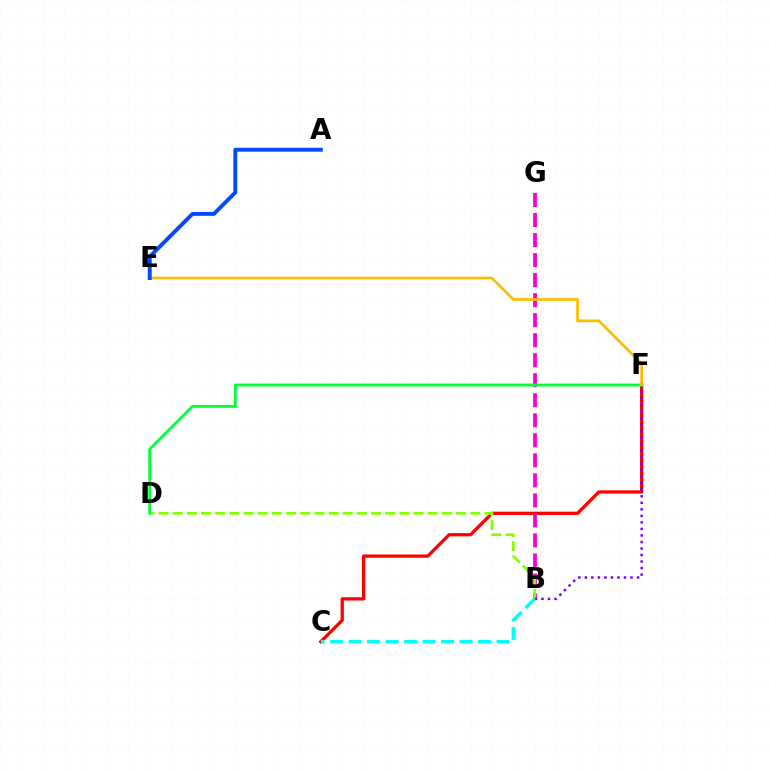{('C', 'F'): [{'color': '#ff0000', 'line_style': 'solid', 'thickness': 2.36}], ('B', 'G'): [{'color': '#ff00cf', 'line_style': 'dashed', 'thickness': 2.72}], ('B', 'D'): [{'color': '#84ff00', 'line_style': 'dashed', 'thickness': 1.92}], ('B', 'F'): [{'color': '#7200ff', 'line_style': 'dotted', 'thickness': 1.77}], ('B', 'C'): [{'color': '#00fff6', 'line_style': 'dashed', 'thickness': 2.51}], ('D', 'F'): [{'color': '#00ff39', 'line_style': 'solid', 'thickness': 2.06}], ('E', 'F'): [{'color': '#ffbd00', 'line_style': 'solid', 'thickness': 1.94}], ('A', 'E'): [{'color': '#004bff', 'line_style': 'solid', 'thickness': 2.8}]}